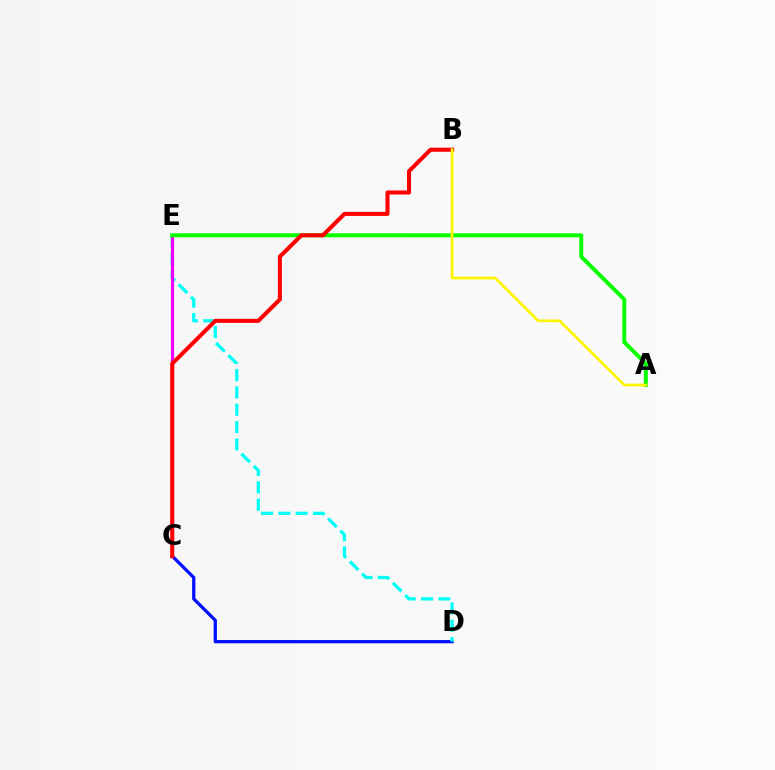{('C', 'D'): [{'color': '#0010ff', 'line_style': 'solid', 'thickness': 2.34}], ('D', 'E'): [{'color': '#00fff6', 'line_style': 'dashed', 'thickness': 2.35}], ('C', 'E'): [{'color': '#ee00ff', 'line_style': 'solid', 'thickness': 2.25}], ('A', 'E'): [{'color': '#08ff00', 'line_style': 'solid', 'thickness': 2.84}], ('B', 'C'): [{'color': '#ff0000', 'line_style': 'solid', 'thickness': 2.92}], ('A', 'B'): [{'color': '#fcf500', 'line_style': 'solid', 'thickness': 1.97}]}